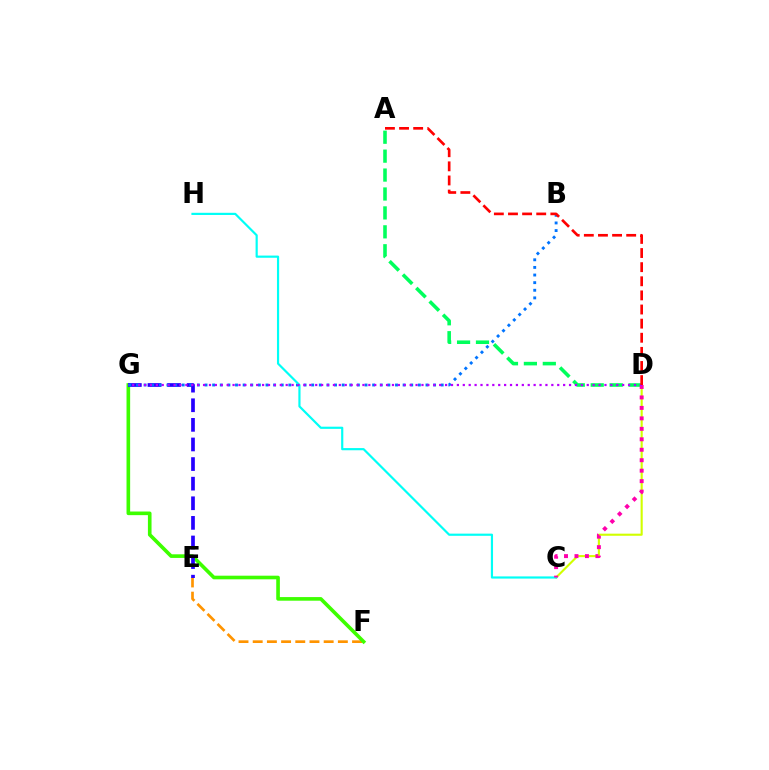{('A', 'D'): [{'color': '#00ff5c', 'line_style': 'dashed', 'thickness': 2.57}, {'color': '#ff0000', 'line_style': 'dashed', 'thickness': 1.92}], ('E', 'F'): [{'color': '#ff9400', 'line_style': 'dashed', 'thickness': 1.93}], ('F', 'G'): [{'color': '#3dff00', 'line_style': 'solid', 'thickness': 2.61}], ('C', 'D'): [{'color': '#d1ff00', 'line_style': 'solid', 'thickness': 1.52}, {'color': '#ff00ac', 'line_style': 'dotted', 'thickness': 2.84}], ('E', 'G'): [{'color': '#2500ff', 'line_style': 'dashed', 'thickness': 2.66}], ('B', 'G'): [{'color': '#0074ff', 'line_style': 'dotted', 'thickness': 2.07}], ('C', 'H'): [{'color': '#00fff6', 'line_style': 'solid', 'thickness': 1.57}], ('D', 'G'): [{'color': '#b900ff', 'line_style': 'dotted', 'thickness': 1.6}]}